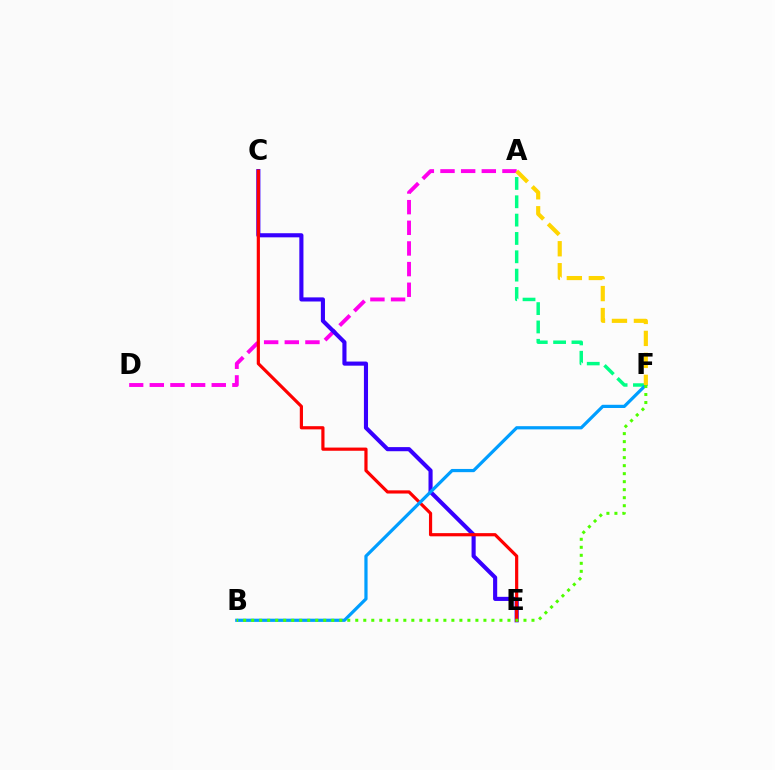{('A', 'F'): [{'color': '#00ff86', 'line_style': 'dashed', 'thickness': 2.49}, {'color': '#ffd500', 'line_style': 'dashed', 'thickness': 2.98}], ('A', 'D'): [{'color': '#ff00ed', 'line_style': 'dashed', 'thickness': 2.81}], ('C', 'E'): [{'color': '#3700ff', 'line_style': 'solid', 'thickness': 2.96}, {'color': '#ff0000', 'line_style': 'solid', 'thickness': 2.29}], ('B', 'F'): [{'color': '#009eff', 'line_style': 'solid', 'thickness': 2.31}, {'color': '#4fff00', 'line_style': 'dotted', 'thickness': 2.18}]}